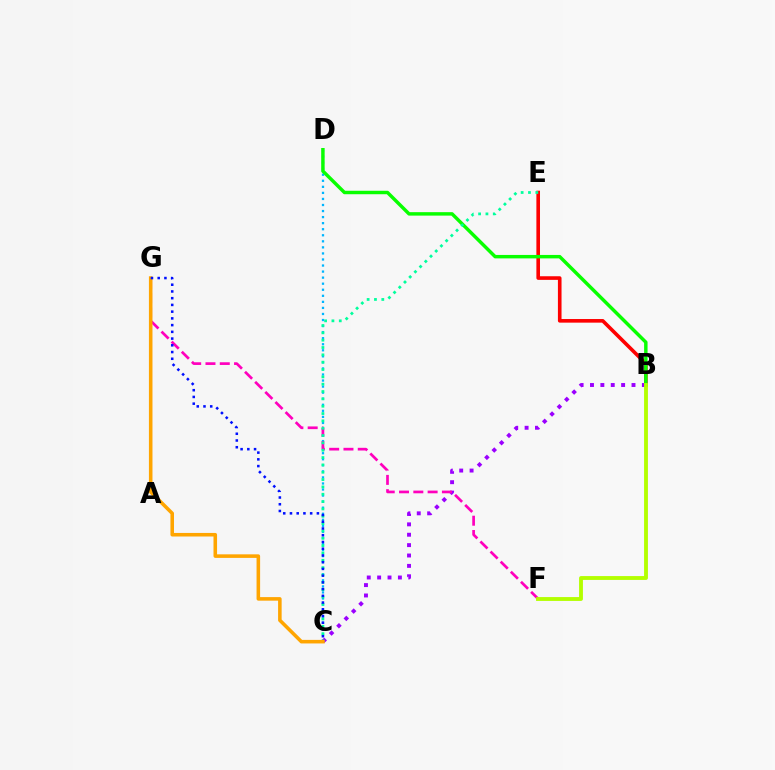{('B', 'E'): [{'color': '#ff0000', 'line_style': 'solid', 'thickness': 2.6}], ('C', 'D'): [{'color': '#00b5ff', 'line_style': 'dotted', 'thickness': 1.64}], ('B', 'C'): [{'color': '#9b00ff', 'line_style': 'dotted', 'thickness': 2.82}], ('F', 'G'): [{'color': '#ff00bd', 'line_style': 'dashed', 'thickness': 1.94}], ('B', 'D'): [{'color': '#08ff00', 'line_style': 'solid', 'thickness': 2.48}], ('C', 'E'): [{'color': '#00ff9d', 'line_style': 'dotted', 'thickness': 1.99}], ('B', 'F'): [{'color': '#b3ff00', 'line_style': 'solid', 'thickness': 2.78}], ('C', 'G'): [{'color': '#ffa500', 'line_style': 'solid', 'thickness': 2.56}, {'color': '#0010ff', 'line_style': 'dotted', 'thickness': 1.83}]}